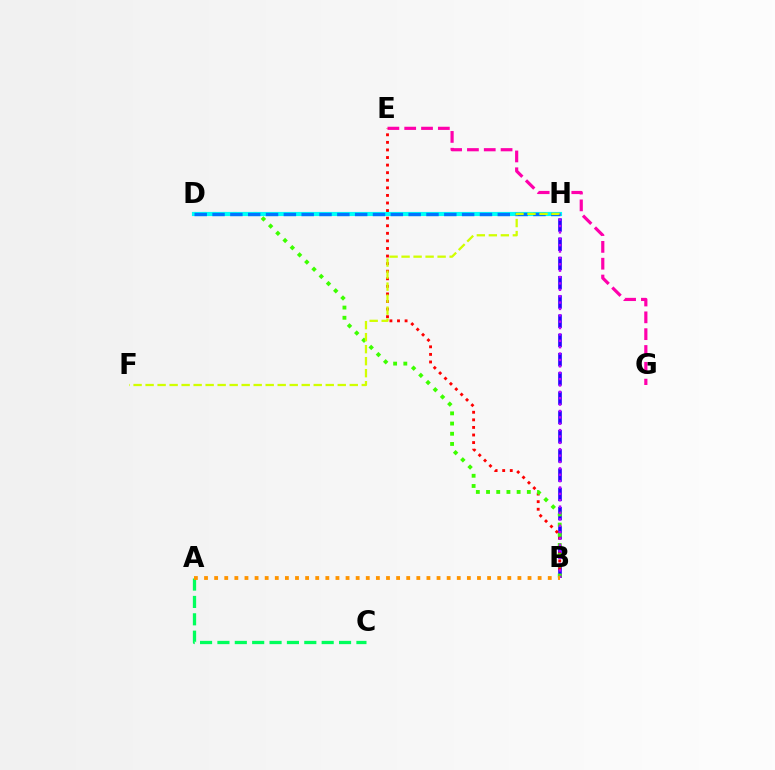{('B', 'H'): [{'color': '#2500ff', 'line_style': 'dashed', 'thickness': 2.61}, {'color': '#b900ff', 'line_style': 'dotted', 'thickness': 1.73}], ('E', 'G'): [{'color': '#ff00ac', 'line_style': 'dashed', 'thickness': 2.29}], ('B', 'E'): [{'color': '#ff0000', 'line_style': 'dotted', 'thickness': 2.06}], ('B', 'D'): [{'color': '#3dff00', 'line_style': 'dotted', 'thickness': 2.77}], ('D', 'H'): [{'color': '#00fff6', 'line_style': 'solid', 'thickness': 2.99}, {'color': '#0074ff', 'line_style': 'dashed', 'thickness': 2.42}], ('F', 'H'): [{'color': '#d1ff00', 'line_style': 'dashed', 'thickness': 1.63}], ('A', 'C'): [{'color': '#00ff5c', 'line_style': 'dashed', 'thickness': 2.36}], ('A', 'B'): [{'color': '#ff9400', 'line_style': 'dotted', 'thickness': 2.75}]}